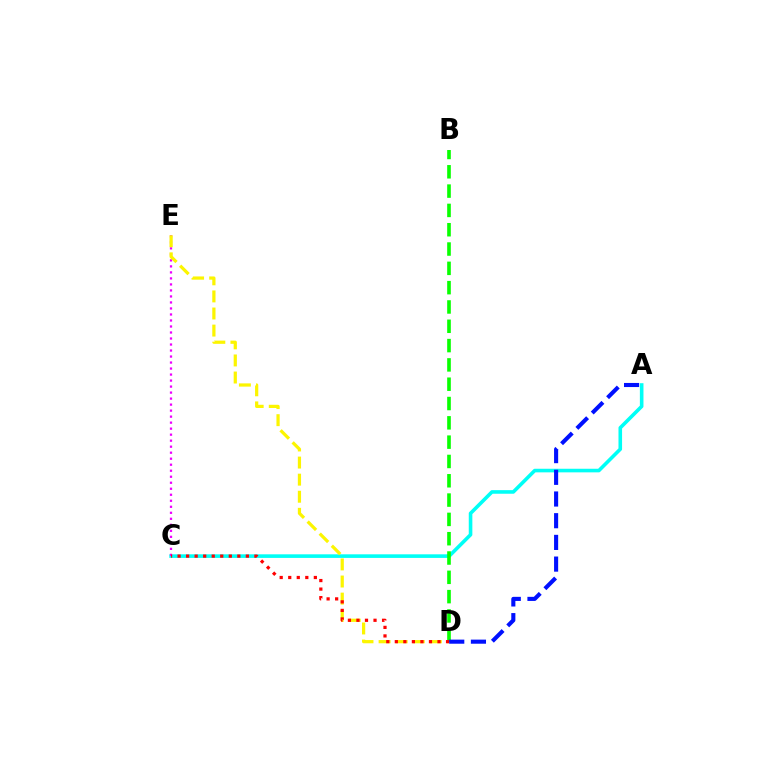{('A', 'C'): [{'color': '#00fff6', 'line_style': 'solid', 'thickness': 2.59}], ('C', 'E'): [{'color': '#ee00ff', 'line_style': 'dotted', 'thickness': 1.63}], ('D', 'E'): [{'color': '#fcf500', 'line_style': 'dashed', 'thickness': 2.32}], ('B', 'D'): [{'color': '#08ff00', 'line_style': 'dashed', 'thickness': 2.62}], ('C', 'D'): [{'color': '#ff0000', 'line_style': 'dotted', 'thickness': 2.32}], ('A', 'D'): [{'color': '#0010ff', 'line_style': 'dashed', 'thickness': 2.95}]}